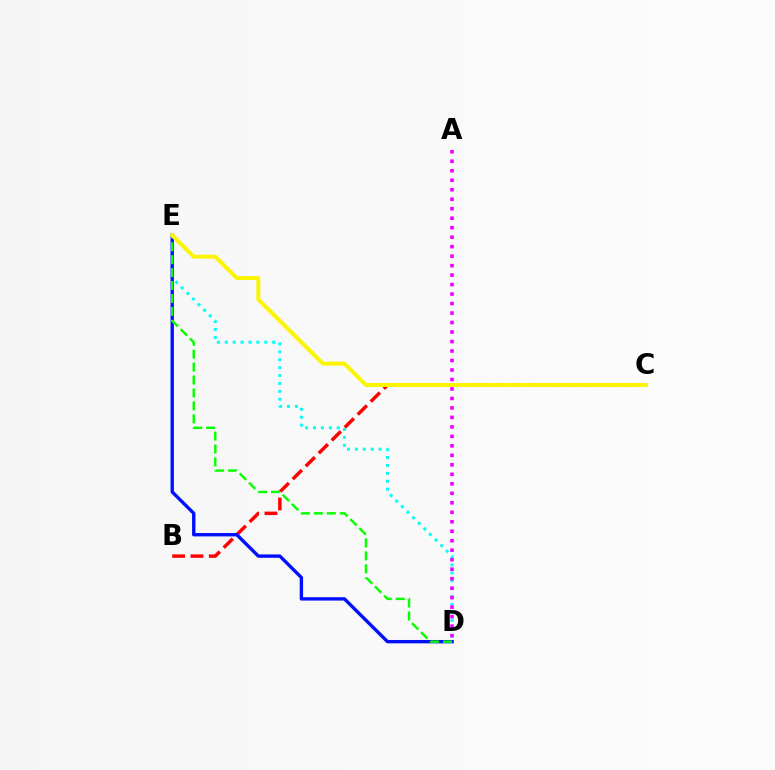{('D', 'E'): [{'color': '#00fff6', 'line_style': 'dotted', 'thickness': 2.15}, {'color': '#0010ff', 'line_style': 'solid', 'thickness': 2.42}, {'color': '#08ff00', 'line_style': 'dashed', 'thickness': 1.76}], ('B', 'C'): [{'color': '#ff0000', 'line_style': 'dashed', 'thickness': 2.49}], ('A', 'D'): [{'color': '#ee00ff', 'line_style': 'dotted', 'thickness': 2.58}], ('C', 'E'): [{'color': '#fcf500', 'line_style': 'solid', 'thickness': 2.85}]}